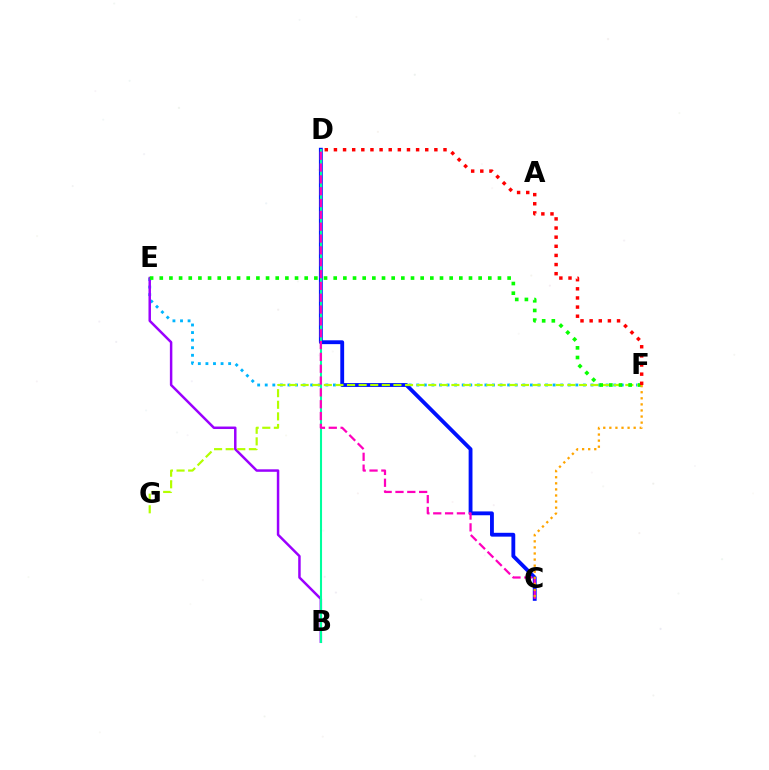{('E', 'F'): [{'color': '#00b5ff', 'line_style': 'dotted', 'thickness': 2.06}, {'color': '#08ff00', 'line_style': 'dotted', 'thickness': 2.63}], ('B', 'E'): [{'color': '#9b00ff', 'line_style': 'solid', 'thickness': 1.79}], ('C', 'D'): [{'color': '#0010ff', 'line_style': 'solid', 'thickness': 2.76}, {'color': '#ff00bd', 'line_style': 'dashed', 'thickness': 1.61}], ('F', 'G'): [{'color': '#b3ff00', 'line_style': 'dashed', 'thickness': 1.58}], ('B', 'D'): [{'color': '#00ff9d', 'line_style': 'solid', 'thickness': 1.51}], ('C', 'F'): [{'color': '#ffa500', 'line_style': 'dotted', 'thickness': 1.65}], ('D', 'F'): [{'color': '#ff0000', 'line_style': 'dotted', 'thickness': 2.48}]}